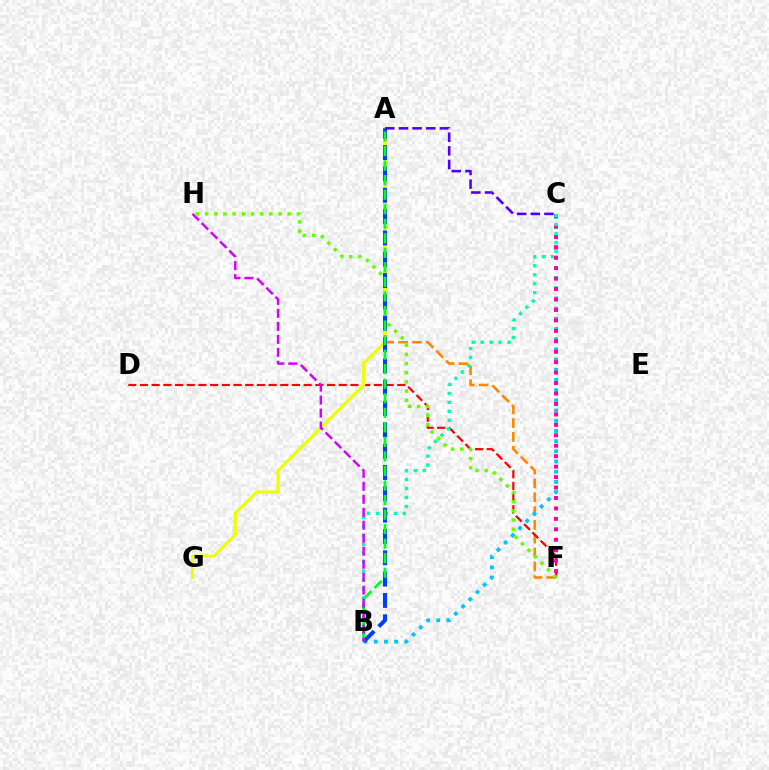{('A', 'F'): [{'color': '#ff8800', 'line_style': 'dashed', 'thickness': 1.88}], ('B', 'C'): [{'color': '#00c7ff', 'line_style': 'dotted', 'thickness': 2.77}, {'color': '#00ffaf', 'line_style': 'dotted', 'thickness': 2.43}], ('D', 'F'): [{'color': '#ff0000', 'line_style': 'dashed', 'thickness': 1.59}], ('C', 'F'): [{'color': '#ff00a0', 'line_style': 'dotted', 'thickness': 2.84}], ('F', 'H'): [{'color': '#66ff00', 'line_style': 'dotted', 'thickness': 2.49}], ('A', 'G'): [{'color': '#eeff00', 'line_style': 'solid', 'thickness': 2.24}], ('A', 'B'): [{'color': '#003fff', 'line_style': 'dashed', 'thickness': 2.9}, {'color': '#00ff27', 'line_style': 'dashed', 'thickness': 1.98}], ('A', 'C'): [{'color': '#4f00ff', 'line_style': 'dashed', 'thickness': 1.86}], ('B', 'H'): [{'color': '#d600ff', 'line_style': 'dashed', 'thickness': 1.76}]}